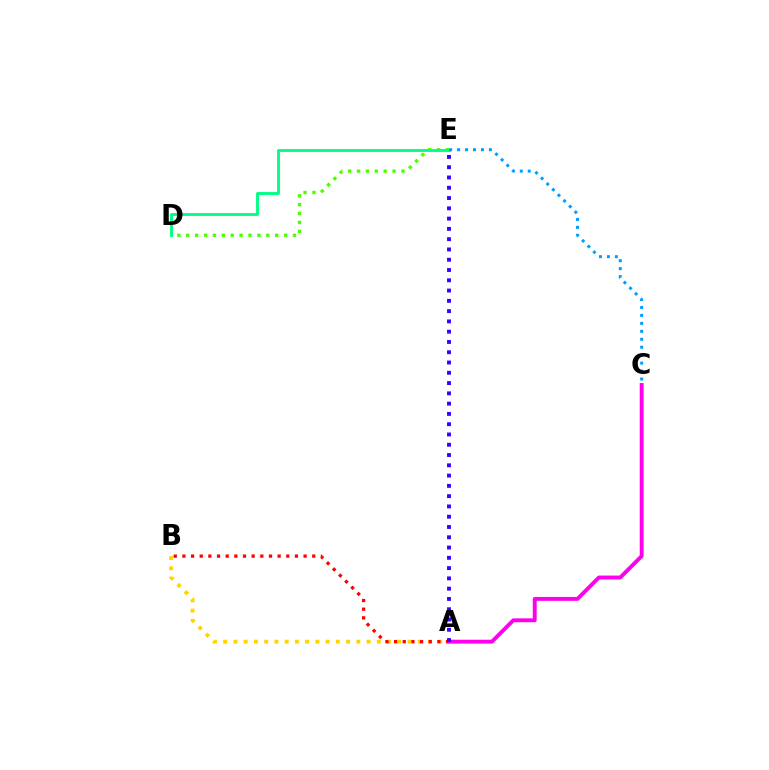{('A', 'B'): [{'color': '#ffd500', 'line_style': 'dotted', 'thickness': 2.78}, {'color': '#ff0000', 'line_style': 'dotted', 'thickness': 2.35}], ('D', 'E'): [{'color': '#4fff00', 'line_style': 'dotted', 'thickness': 2.42}, {'color': '#00ff86', 'line_style': 'solid', 'thickness': 2.1}], ('A', 'C'): [{'color': '#ff00ed', 'line_style': 'solid', 'thickness': 2.8}], ('C', 'E'): [{'color': '#009eff', 'line_style': 'dotted', 'thickness': 2.16}], ('A', 'E'): [{'color': '#3700ff', 'line_style': 'dotted', 'thickness': 2.79}]}